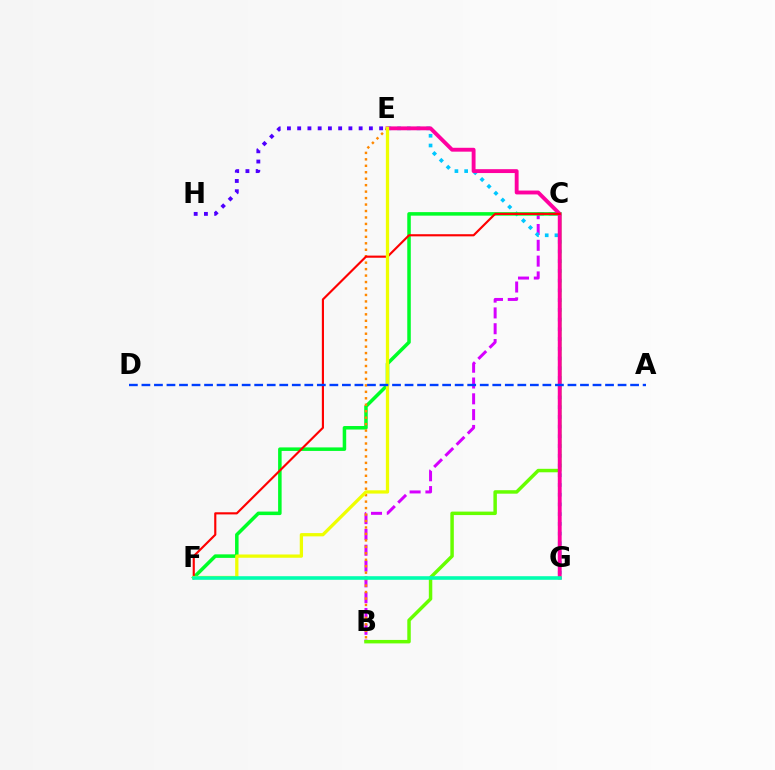{('B', 'C'): [{'color': '#d600ff', 'line_style': 'dashed', 'thickness': 2.15}, {'color': '#66ff00', 'line_style': 'solid', 'thickness': 2.5}], ('E', 'G'): [{'color': '#00c7ff', 'line_style': 'dotted', 'thickness': 2.64}, {'color': '#ff00a0', 'line_style': 'solid', 'thickness': 2.79}], ('E', 'H'): [{'color': '#4f00ff', 'line_style': 'dotted', 'thickness': 2.78}], ('C', 'F'): [{'color': '#00ff27', 'line_style': 'solid', 'thickness': 2.53}, {'color': '#ff0000', 'line_style': 'solid', 'thickness': 1.54}], ('B', 'E'): [{'color': '#ff8800', 'line_style': 'dotted', 'thickness': 1.75}], ('E', 'F'): [{'color': '#eeff00', 'line_style': 'solid', 'thickness': 2.36}], ('F', 'G'): [{'color': '#00ffaf', 'line_style': 'solid', 'thickness': 2.59}], ('A', 'D'): [{'color': '#003fff', 'line_style': 'dashed', 'thickness': 1.7}]}